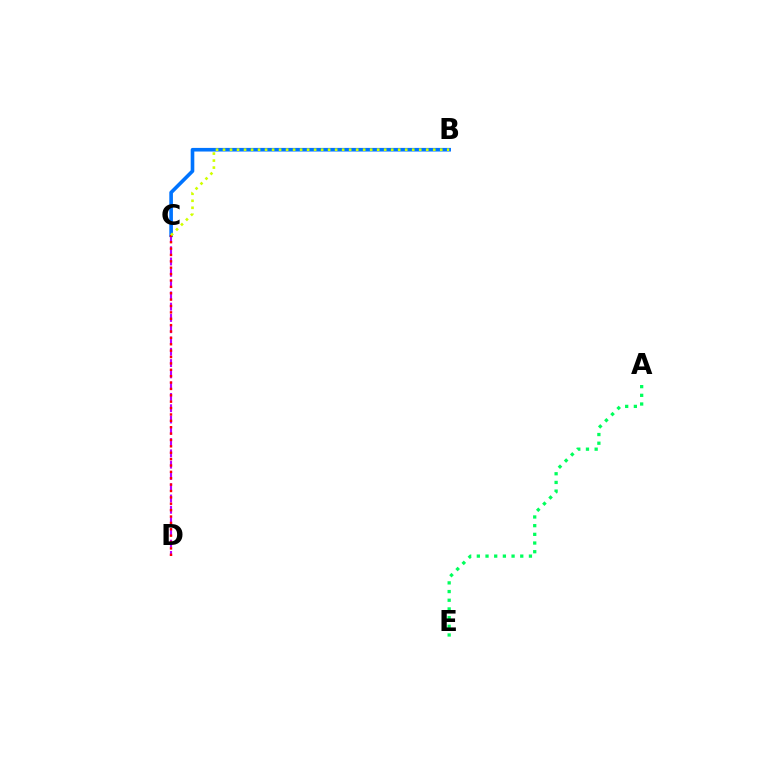{('B', 'C'): [{'color': '#0074ff', 'line_style': 'solid', 'thickness': 2.61}, {'color': '#d1ff00', 'line_style': 'dotted', 'thickness': 1.9}], ('C', 'D'): [{'color': '#b900ff', 'line_style': 'dashed', 'thickness': 1.53}, {'color': '#ff0000', 'line_style': 'dotted', 'thickness': 1.73}], ('A', 'E'): [{'color': '#00ff5c', 'line_style': 'dotted', 'thickness': 2.36}]}